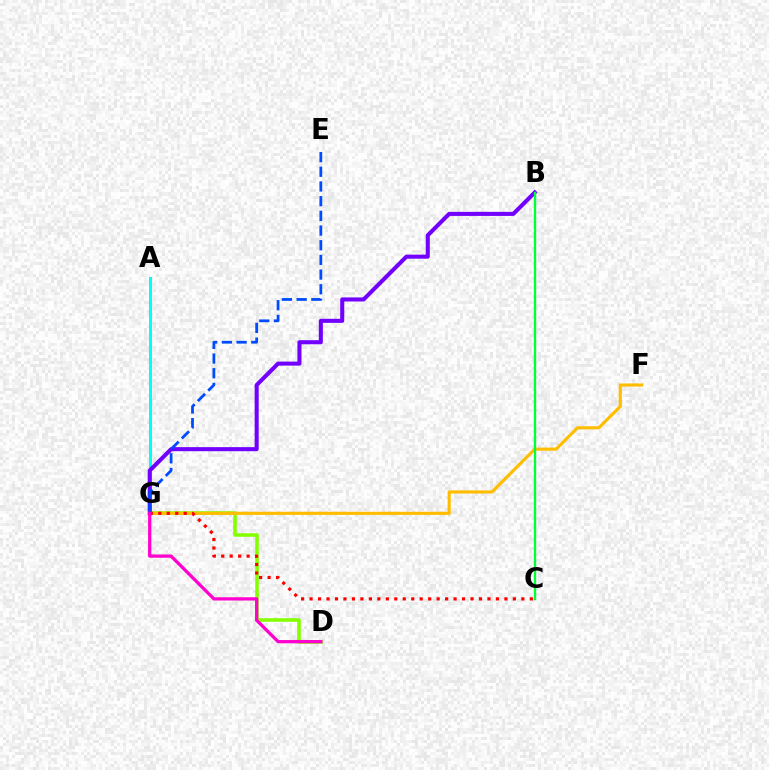{('D', 'G'): [{'color': '#84ff00', 'line_style': 'solid', 'thickness': 2.56}, {'color': '#ff00cf', 'line_style': 'solid', 'thickness': 2.34}], ('A', 'G'): [{'color': '#00fff6', 'line_style': 'solid', 'thickness': 2.17}], ('F', 'G'): [{'color': '#ffbd00', 'line_style': 'solid', 'thickness': 2.26}], ('B', 'G'): [{'color': '#7200ff', 'line_style': 'solid', 'thickness': 2.92}], ('E', 'G'): [{'color': '#004bff', 'line_style': 'dashed', 'thickness': 2.0}], ('C', 'G'): [{'color': '#ff0000', 'line_style': 'dotted', 'thickness': 2.3}], ('B', 'C'): [{'color': '#00ff39', 'line_style': 'solid', 'thickness': 1.7}]}